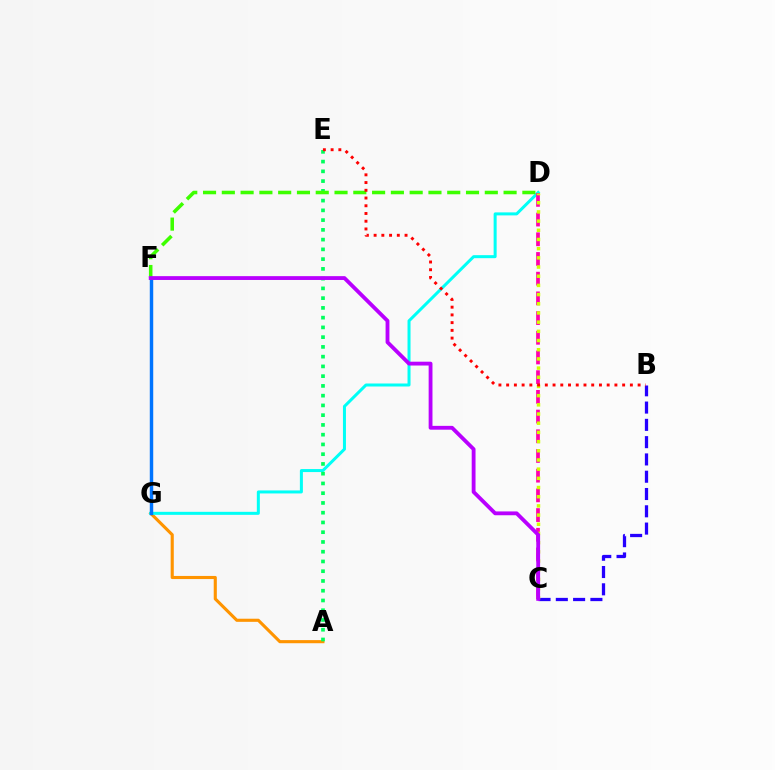{('A', 'G'): [{'color': '#ff9400', 'line_style': 'solid', 'thickness': 2.24}], ('D', 'G'): [{'color': '#00fff6', 'line_style': 'solid', 'thickness': 2.17}], ('A', 'E'): [{'color': '#00ff5c', 'line_style': 'dotted', 'thickness': 2.65}], ('F', 'G'): [{'color': '#0074ff', 'line_style': 'solid', 'thickness': 2.48}], ('B', 'C'): [{'color': '#2500ff', 'line_style': 'dashed', 'thickness': 2.35}], ('D', 'F'): [{'color': '#3dff00', 'line_style': 'dashed', 'thickness': 2.55}], ('C', 'D'): [{'color': '#ff00ac', 'line_style': 'dashed', 'thickness': 2.68}, {'color': '#d1ff00', 'line_style': 'dotted', 'thickness': 2.5}], ('B', 'E'): [{'color': '#ff0000', 'line_style': 'dotted', 'thickness': 2.1}], ('C', 'F'): [{'color': '#b900ff', 'line_style': 'solid', 'thickness': 2.75}]}